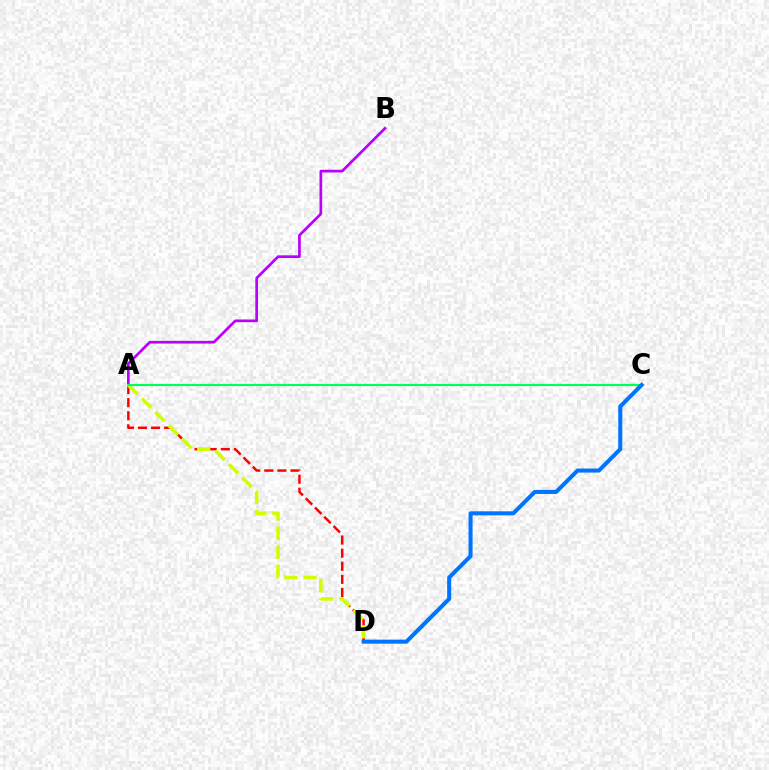{('A', 'B'): [{'color': '#b900ff', 'line_style': 'solid', 'thickness': 1.94}], ('A', 'D'): [{'color': '#ff0000', 'line_style': 'dashed', 'thickness': 1.78}, {'color': '#d1ff00', 'line_style': 'dashed', 'thickness': 2.59}], ('A', 'C'): [{'color': '#00ff5c', 'line_style': 'solid', 'thickness': 1.55}], ('C', 'D'): [{'color': '#0074ff', 'line_style': 'solid', 'thickness': 2.91}]}